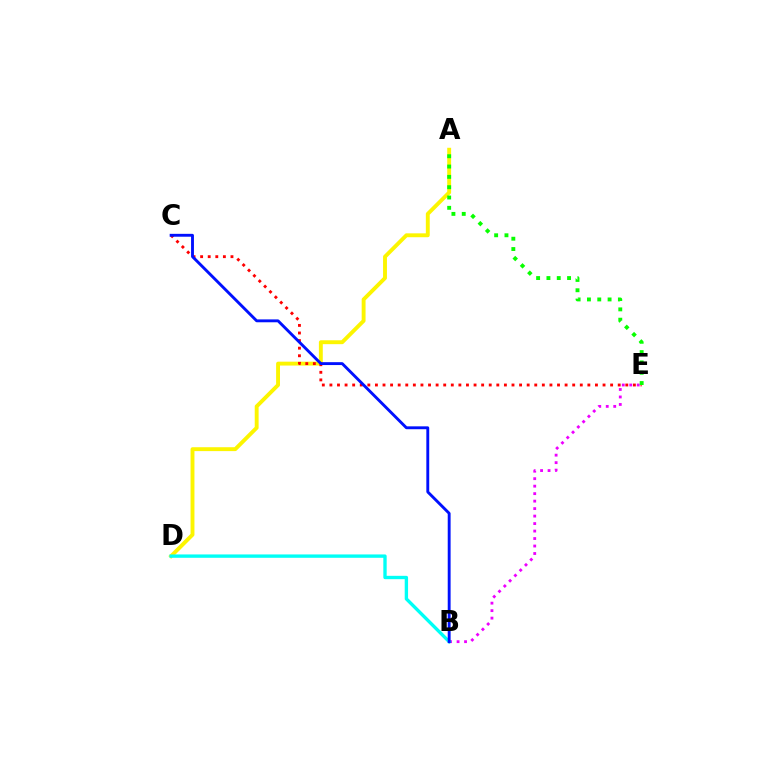{('A', 'D'): [{'color': '#fcf500', 'line_style': 'solid', 'thickness': 2.8}], ('B', 'E'): [{'color': '#ee00ff', 'line_style': 'dotted', 'thickness': 2.03}], ('C', 'E'): [{'color': '#ff0000', 'line_style': 'dotted', 'thickness': 2.06}], ('B', 'D'): [{'color': '#00fff6', 'line_style': 'solid', 'thickness': 2.41}], ('B', 'C'): [{'color': '#0010ff', 'line_style': 'solid', 'thickness': 2.07}], ('A', 'E'): [{'color': '#08ff00', 'line_style': 'dotted', 'thickness': 2.8}]}